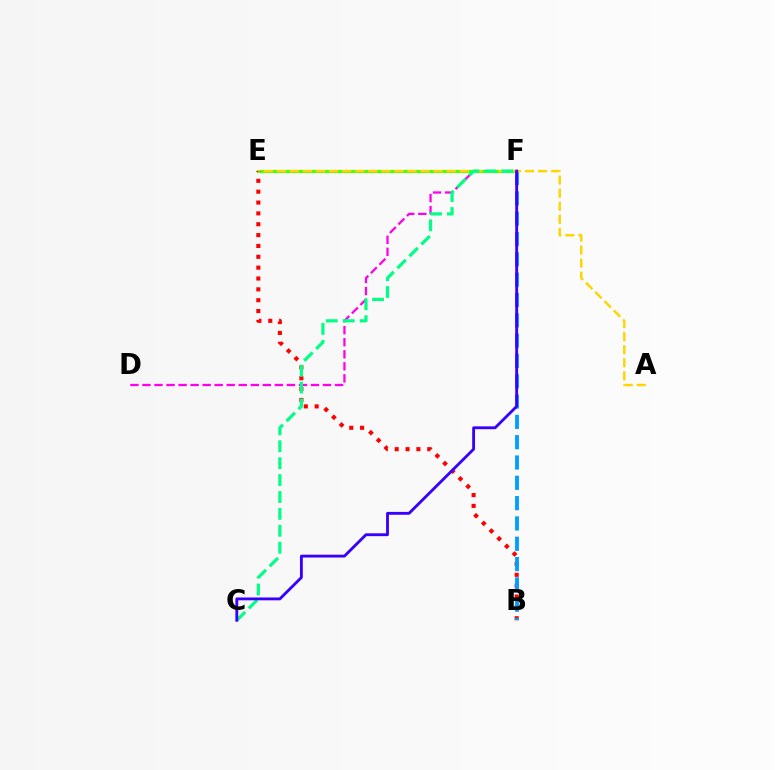{('D', 'F'): [{'color': '#ff00ed', 'line_style': 'dashed', 'thickness': 1.64}], ('E', 'F'): [{'color': '#4fff00', 'line_style': 'solid', 'thickness': 2.26}], ('B', 'E'): [{'color': '#ff0000', 'line_style': 'dotted', 'thickness': 2.95}], ('B', 'F'): [{'color': '#009eff', 'line_style': 'dashed', 'thickness': 2.76}], ('A', 'E'): [{'color': '#ffd500', 'line_style': 'dashed', 'thickness': 1.77}], ('C', 'F'): [{'color': '#00ff86', 'line_style': 'dashed', 'thickness': 2.3}, {'color': '#3700ff', 'line_style': 'solid', 'thickness': 2.05}]}